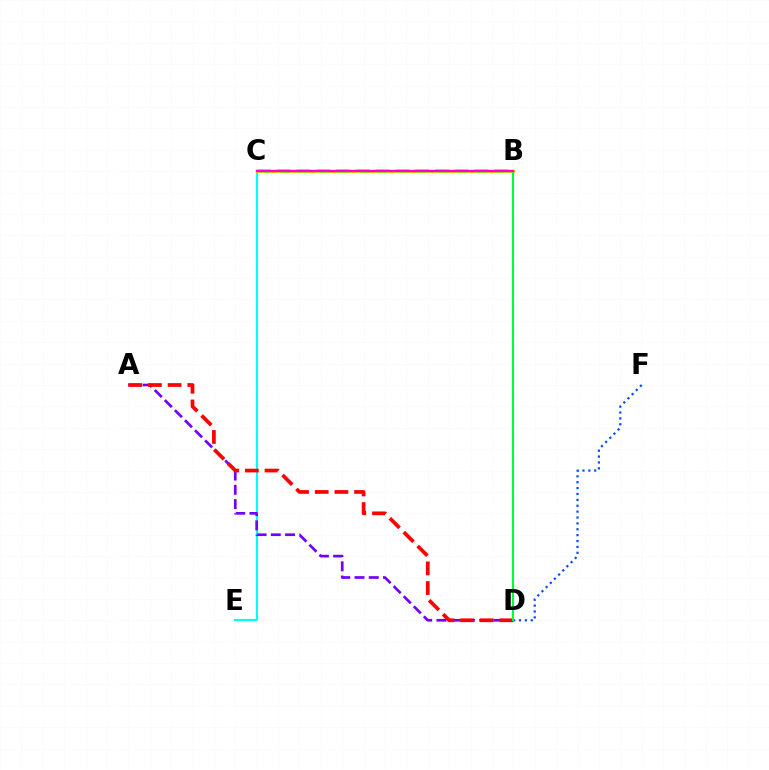{('C', 'E'): [{'color': '#00fff6', 'line_style': 'solid', 'thickness': 1.54}], ('A', 'D'): [{'color': '#7200ff', 'line_style': 'dashed', 'thickness': 1.93}, {'color': '#ff0000', 'line_style': 'dashed', 'thickness': 2.67}], ('B', 'C'): [{'color': '#ffbd00', 'line_style': 'solid', 'thickness': 2.29}, {'color': '#84ff00', 'line_style': 'dashed', 'thickness': 2.69}, {'color': '#ff00cf', 'line_style': 'solid', 'thickness': 1.64}], ('D', 'F'): [{'color': '#004bff', 'line_style': 'dotted', 'thickness': 1.6}], ('B', 'D'): [{'color': '#00ff39', 'line_style': 'solid', 'thickness': 1.53}]}